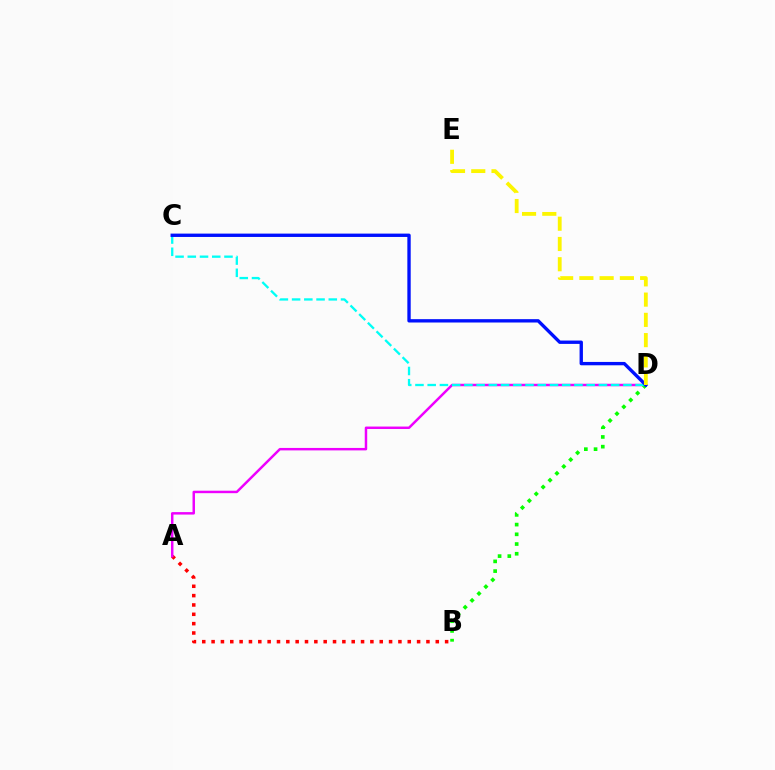{('A', 'B'): [{'color': '#ff0000', 'line_style': 'dotted', 'thickness': 2.54}], ('A', 'D'): [{'color': '#ee00ff', 'line_style': 'solid', 'thickness': 1.78}], ('B', 'D'): [{'color': '#08ff00', 'line_style': 'dotted', 'thickness': 2.64}], ('C', 'D'): [{'color': '#00fff6', 'line_style': 'dashed', 'thickness': 1.66}, {'color': '#0010ff', 'line_style': 'solid', 'thickness': 2.41}], ('D', 'E'): [{'color': '#fcf500', 'line_style': 'dashed', 'thickness': 2.75}]}